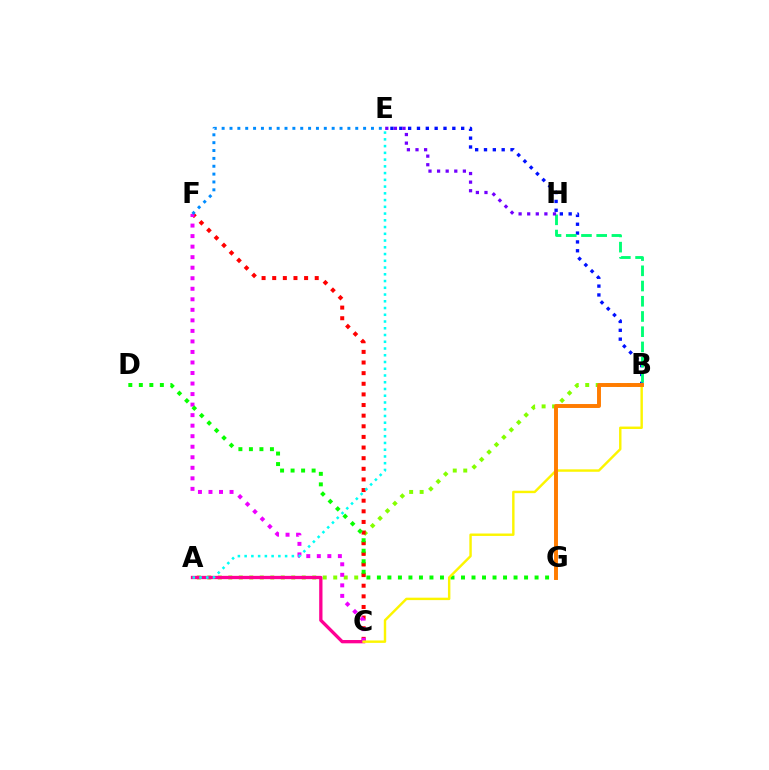{('A', 'B'): [{'color': '#84ff00', 'line_style': 'dotted', 'thickness': 2.85}], ('A', 'C'): [{'color': '#ff0094', 'line_style': 'solid', 'thickness': 2.38}], ('C', 'F'): [{'color': '#ff0000', 'line_style': 'dotted', 'thickness': 2.89}, {'color': '#ee00ff', 'line_style': 'dotted', 'thickness': 2.86}], ('A', 'E'): [{'color': '#00fff6', 'line_style': 'dotted', 'thickness': 1.83}], ('B', 'E'): [{'color': '#0010ff', 'line_style': 'dotted', 'thickness': 2.4}], ('D', 'G'): [{'color': '#08ff00', 'line_style': 'dotted', 'thickness': 2.86}], ('B', 'H'): [{'color': '#00ff74', 'line_style': 'dashed', 'thickness': 2.07}], ('E', 'F'): [{'color': '#008cff', 'line_style': 'dotted', 'thickness': 2.14}], ('E', 'H'): [{'color': '#7200ff', 'line_style': 'dotted', 'thickness': 2.34}], ('B', 'C'): [{'color': '#fcf500', 'line_style': 'solid', 'thickness': 1.75}], ('B', 'G'): [{'color': '#ff7c00', 'line_style': 'solid', 'thickness': 2.83}]}